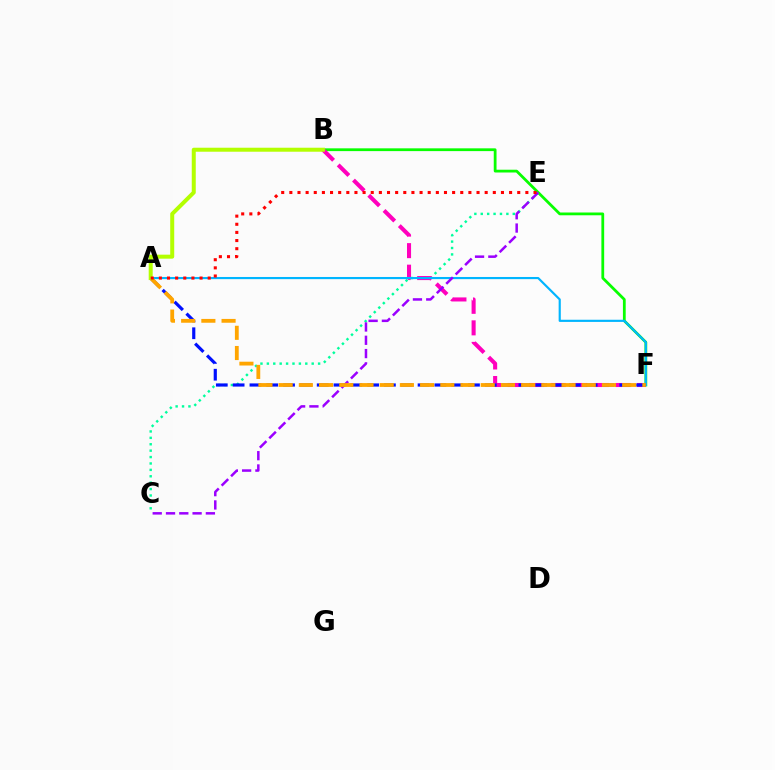{('B', 'F'): [{'color': '#08ff00', 'line_style': 'solid', 'thickness': 2.0}, {'color': '#ff00bd', 'line_style': 'dashed', 'thickness': 2.93}], ('C', 'E'): [{'color': '#00ff9d', 'line_style': 'dotted', 'thickness': 1.74}, {'color': '#9b00ff', 'line_style': 'dashed', 'thickness': 1.81}], ('A', 'F'): [{'color': '#00b5ff', 'line_style': 'solid', 'thickness': 1.56}, {'color': '#0010ff', 'line_style': 'dashed', 'thickness': 2.28}, {'color': '#ffa500', 'line_style': 'dashed', 'thickness': 2.75}], ('A', 'B'): [{'color': '#b3ff00', 'line_style': 'solid', 'thickness': 2.88}], ('A', 'E'): [{'color': '#ff0000', 'line_style': 'dotted', 'thickness': 2.21}]}